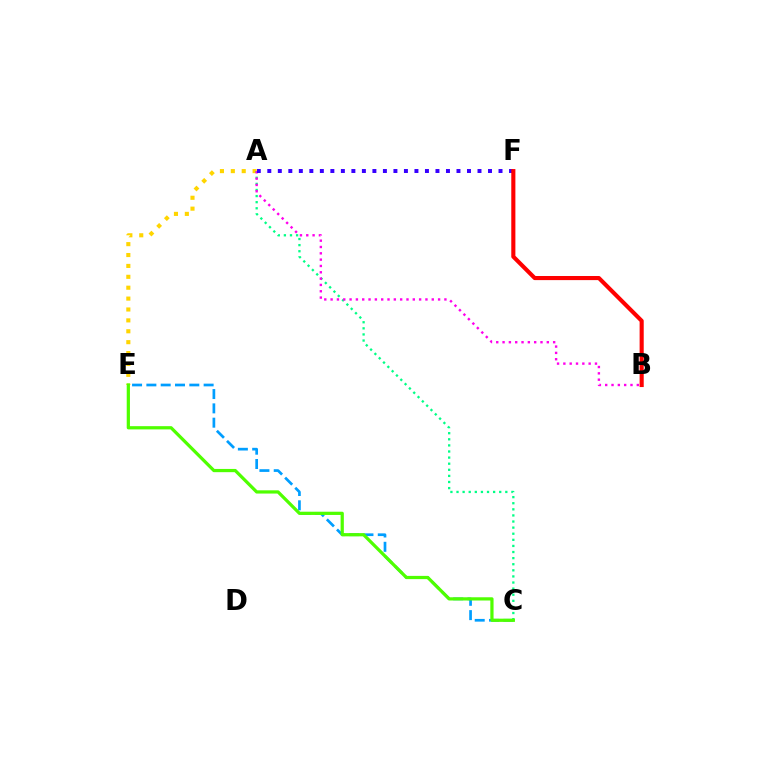{('C', 'E'): [{'color': '#009eff', 'line_style': 'dashed', 'thickness': 1.94}, {'color': '#4fff00', 'line_style': 'solid', 'thickness': 2.33}], ('A', 'E'): [{'color': '#ffd500', 'line_style': 'dotted', 'thickness': 2.96}], ('A', 'C'): [{'color': '#00ff86', 'line_style': 'dotted', 'thickness': 1.66}], ('A', 'B'): [{'color': '#ff00ed', 'line_style': 'dotted', 'thickness': 1.72}], ('A', 'F'): [{'color': '#3700ff', 'line_style': 'dotted', 'thickness': 2.86}], ('B', 'F'): [{'color': '#ff0000', 'line_style': 'solid', 'thickness': 2.96}]}